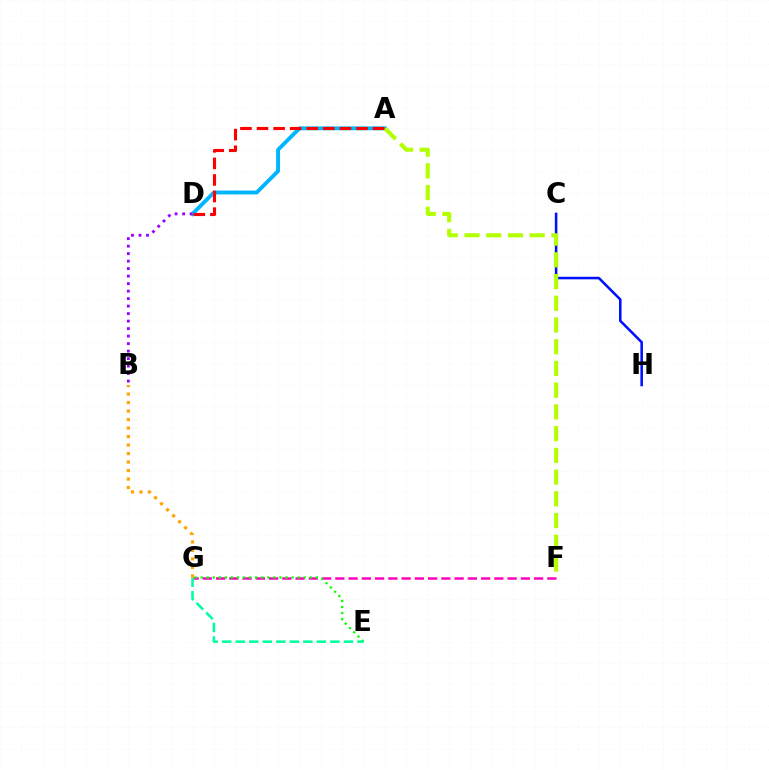{('A', 'D'): [{'color': '#00b5ff', 'line_style': 'solid', 'thickness': 2.78}, {'color': '#ff0000', 'line_style': 'dashed', 'thickness': 2.25}], ('B', 'D'): [{'color': '#9b00ff', 'line_style': 'dotted', 'thickness': 2.04}], ('F', 'G'): [{'color': '#ff00bd', 'line_style': 'dashed', 'thickness': 1.8}], ('C', 'H'): [{'color': '#0010ff', 'line_style': 'solid', 'thickness': 1.83}], ('E', 'G'): [{'color': '#08ff00', 'line_style': 'dotted', 'thickness': 1.65}, {'color': '#00ff9d', 'line_style': 'dashed', 'thickness': 1.84}], ('A', 'F'): [{'color': '#b3ff00', 'line_style': 'dashed', 'thickness': 2.95}], ('B', 'G'): [{'color': '#ffa500', 'line_style': 'dotted', 'thickness': 2.31}]}